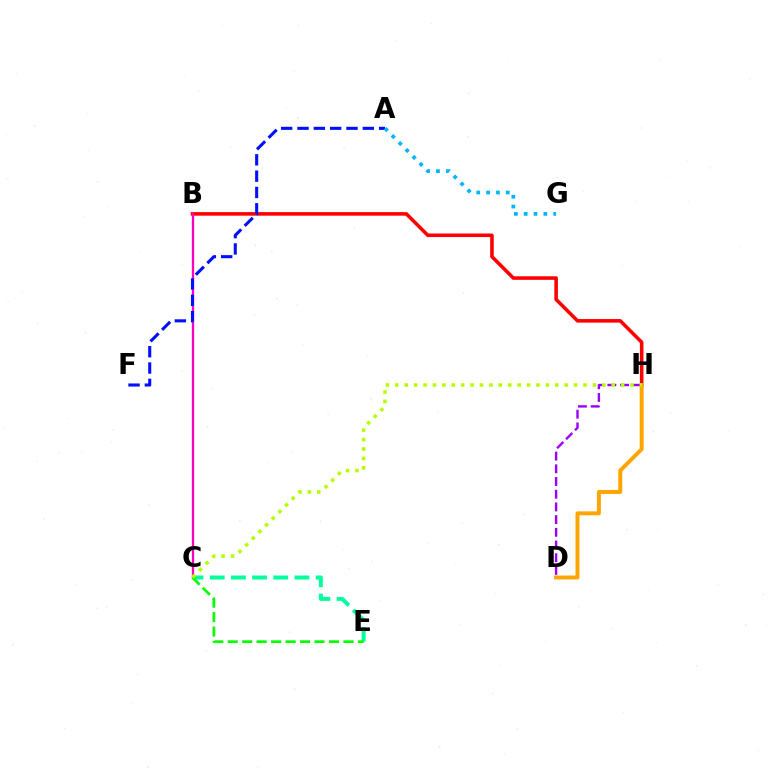{('B', 'H'): [{'color': '#ff0000', 'line_style': 'solid', 'thickness': 2.56}], ('D', 'H'): [{'color': '#9b00ff', 'line_style': 'dashed', 'thickness': 1.73}, {'color': '#ffa500', 'line_style': 'solid', 'thickness': 2.85}], ('C', 'E'): [{'color': '#00ff9d', 'line_style': 'dashed', 'thickness': 2.88}, {'color': '#08ff00', 'line_style': 'dashed', 'thickness': 1.97}], ('B', 'C'): [{'color': '#ff00bd', 'line_style': 'solid', 'thickness': 1.65}], ('A', 'F'): [{'color': '#0010ff', 'line_style': 'dashed', 'thickness': 2.22}], ('C', 'H'): [{'color': '#b3ff00', 'line_style': 'dotted', 'thickness': 2.56}], ('A', 'G'): [{'color': '#00b5ff', 'line_style': 'dotted', 'thickness': 2.67}]}